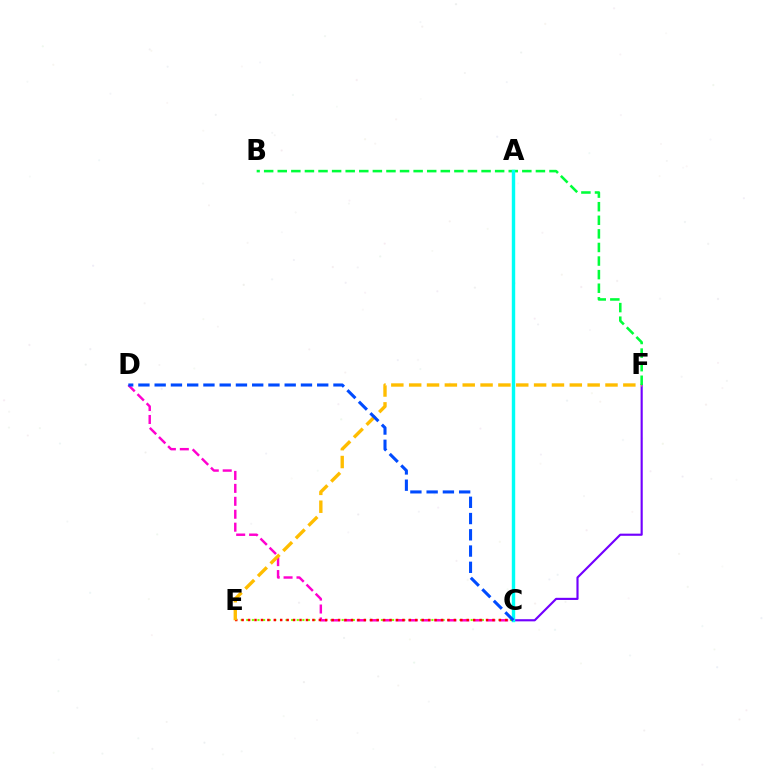{('C', 'E'): [{'color': '#84ff00', 'line_style': 'dotted', 'thickness': 1.52}, {'color': '#ff0000', 'line_style': 'dotted', 'thickness': 1.75}], ('C', 'D'): [{'color': '#ff00cf', 'line_style': 'dashed', 'thickness': 1.76}, {'color': '#004bff', 'line_style': 'dashed', 'thickness': 2.21}], ('C', 'F'): [{'color': '#7200ff', 'line_style': 'solid', 'thickness': 1.55}], ('E', 'F'): [{'color': '#ffbd00', 'line_style': 'dashed', 'thickness': 2.42}], ('B', 'F'): [{'color': '#00ff39', 'line_style': 'dashed', 'thickness': 1.85}], ('A', 'C'): [{'color': '#00fff6', 'line_style': 'solid', 'thickness': 2.45}]}